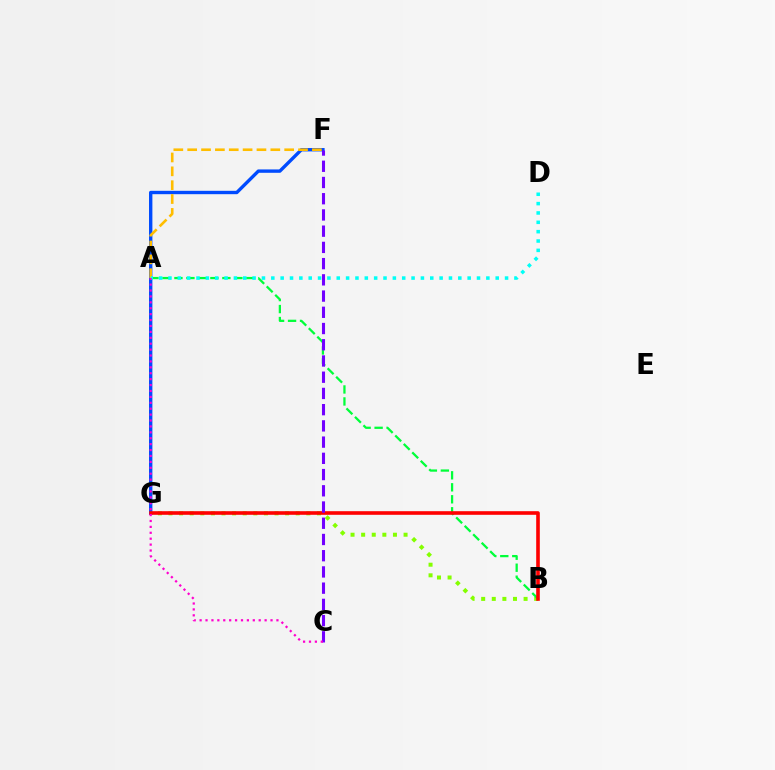{('F', 'G'): [{'color': '#004bff', 'line_style': 'solid', 'thickness': 2.43}], ('B', 'G'): [{'color': '#84ff00', 'line_style': 'dotted', 'thickness': 2.88}, {'color': '#ff0000', 'line_style': 'solid', 'thickness': 2.6}], ('A', 'B'): [{'color': '#00ff39', 'line_style': 'dashed', 'thickness': 1.63}], ('A', 'F'): [{'color': '#ffbd00', 'line_style': 'dashed', 'thickness': 1.88}], ('C', 'F'): [{'color': '#7200ff', 'line_style': 'dashed', 'thickness': 2.2}], ('A', 'D'): [{'color': '#00fff6', 'line_style': 'dotted', 'thickness': 2.54}], ('A', 'C'): [{'color': '#ff00cf', 'line_style': 'dotted', 'thickness': 1.61}]}